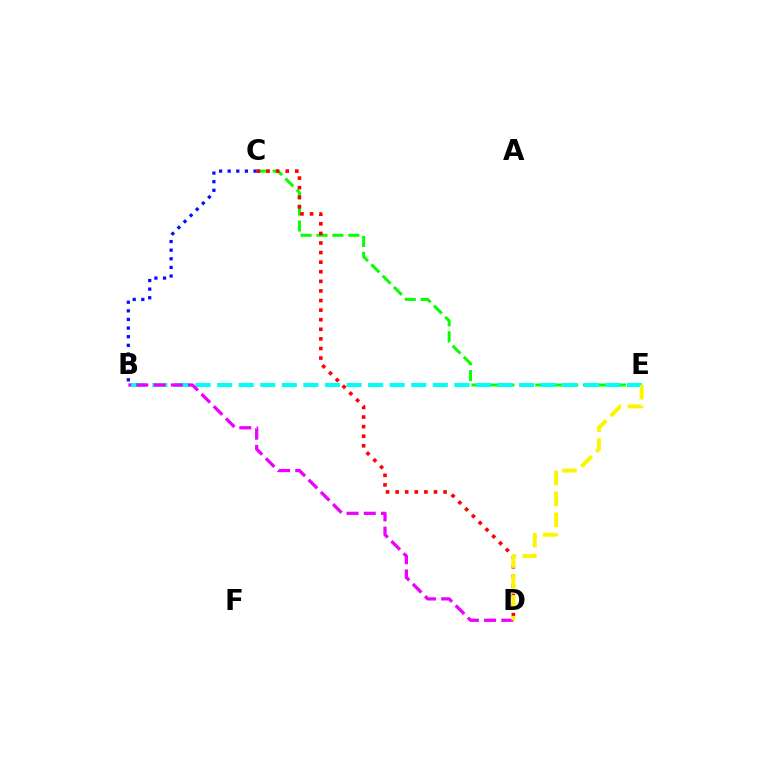{('C', 'E'): [{'color': '#08ff00', 'line_style': 'dashed', 'thickness': 2.16}], ('B', 'E'): [{'color': '#00fff6', 'line_style': 'dashed', 'thickness': 2.93}], ('B', 'D'): [{'color': '#ee00ff', 'line_style': 'dashed', 'thickness': 2.34}], ('C', 'D'): [{'color': '#ff0000', 'line_style': 'dotted', 'thickness': 2.61}], ('B', 'C'): [{'color': '#0010ff', 'line_style': 'dotted', 'thickness': 2.34}], ('D', 'E'): [{'color': '#fcf500', 'line_style': 'dashed', 'thickness': 2.84}]}